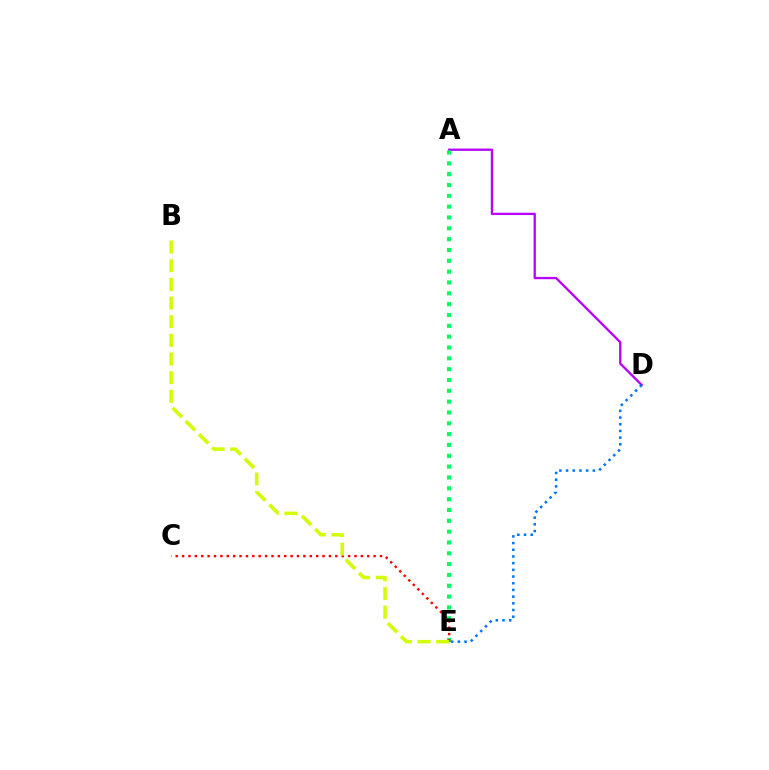{('A', 'D'): [{'color': '#b900ff', 'line_style': 'solid', 'thickness': 1.67}], ('A', 'E'): [{'color': '#00ff5c', 'line_style': 'dotted', 'thickness': 2.94}], ('D', 'E'): [{'color': '#0074ff', 'line_style': 'dotted', 'thickness': 1.82}], ('C', 'E'): [{'color': '#ff0000', 'line_style': 'dotted', 'thickness': 1.73}], ('B', 'E'): [{'color': '#d1ff00', 'line_style': 'dashed', 'thickness': 2.53}]}